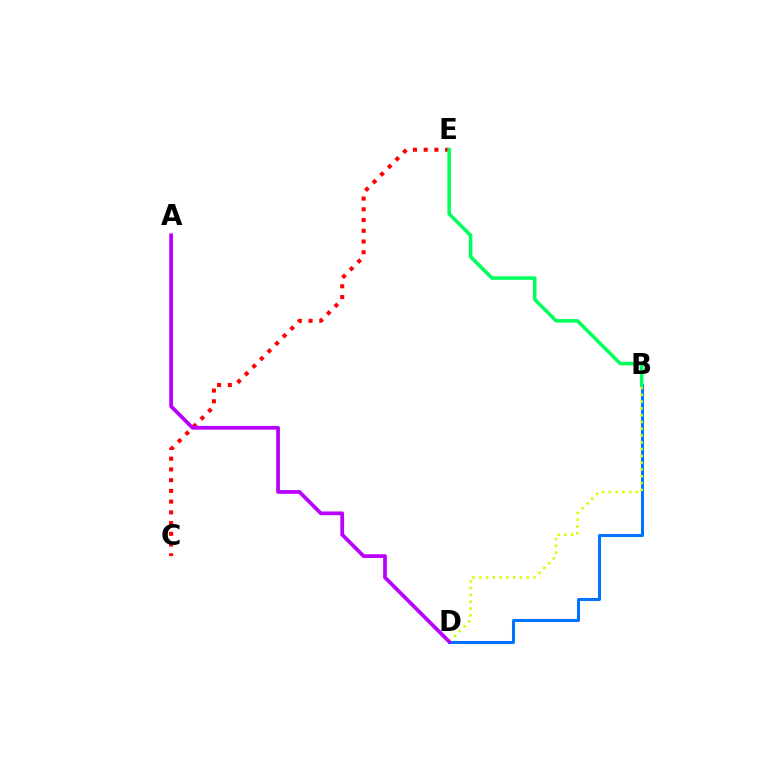{('C', 'E'): [{'color': '#ff0000', 'line_style': 'dotted', 'thickness': 2.92}], ('B', 'D'): [{'color': '#0074ff', 'line_style': 'solid', 'thickness': 2.18}, {'color': '#d1ff00', 'line_style': 'dotted', 'thickness': 1.84}], ('B', 'E'): [{'color': '#00ff5c', 'line_style': 'solid', 'thickness': 2.55}], ('A', 'D'): [{'color': '#b900ff', 'line_style': 'solid', 'thickness': 2.69}]}